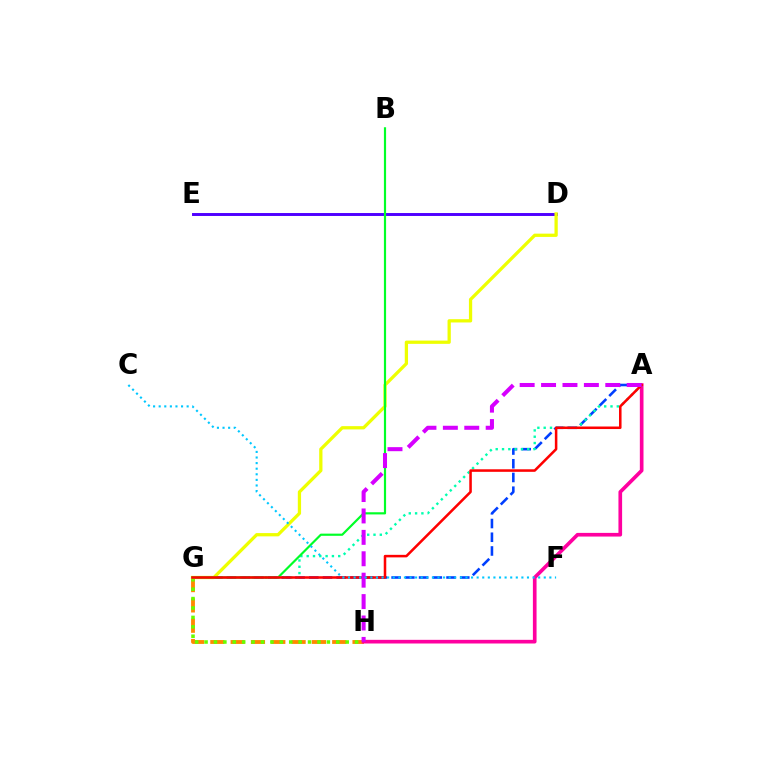{('G', 'H'): [{'color': '#ff8800', 'line_style': 'dashed', 'thickness': 2.76}, {'color': '#66ff00', 'line_style': 'dotted', 'thickness': 2.56}], ('A', 'H'): [{'color': '#ff00a0', 'line_style': 'solid', 'thickness': 2.64}, {'color': '#d600ff', 'line_style': 'dashed', 'thickness': 2.91}], ('A', 'G'): [{'color': '#003fff', 'line_style': 'dashed', 'thickness': 1.86}, {'color': '#00ffaf', 'line_style': 'dotted', 'thickness': 1.71}, {'color': '#ff0000', 'line_style': 'solid', 'thickness': 1.83}], ('D', 'E'): [{'color': '#4f00ff', 'line_style': 'solid', 'thickness': 2.11}], ('D', 'G'): [{'color': '#eeff00', 'line_style': 'solid', 'thickness': 2.35}], ('B', 'G'): [{'color': '#00ff27', 'line_style': 'solid', 'thickness': 1.57}], ('C', 'F'): [{'color': '#00c7ff', 'line_style': 'dotted', 'thickness': 1.52}]}